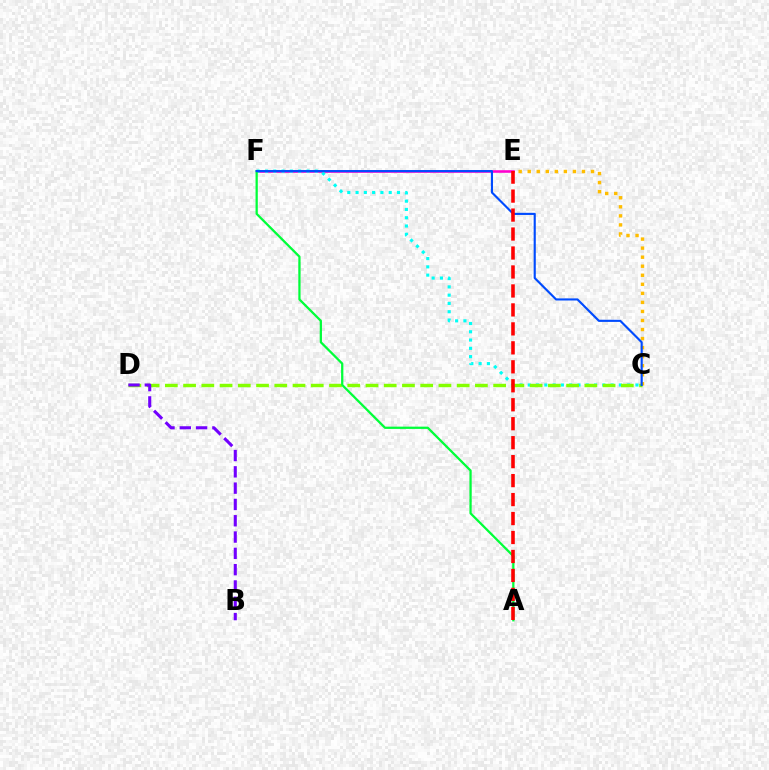{('C', 'E'): [{'color': '#ffbd00', 'line_style': 'dotted', 'thickness': 2.46}], ('E', 'F'): [{'color': '#ff00cf', 'line_style': 'solid', 'thickness': 1.85}], ('C', 'F'): [{'color': '#00fff6', 'line_style': 'dotted', 'thickness': 2.25}, {'color': '#004bff', 'line_style': 'solid', 'thickness': 1.54}], ('C', 'D'): [{'color': '#84ff00', 'line_style': 'dashed', 'thickness': 2.48}], ('A', 'F'): [{'color': '#00ff39', 'line_style': 'solid', 'thickness': 1.63}], ('B', 'D'): [{'color': '#7200ff', 'line_style': 'dashed', 'thickness': 2.21}], ('A', 'E'): [{'color': '#ff0000', 'line_style': 'dashed', 'thickness': 2.58}]}